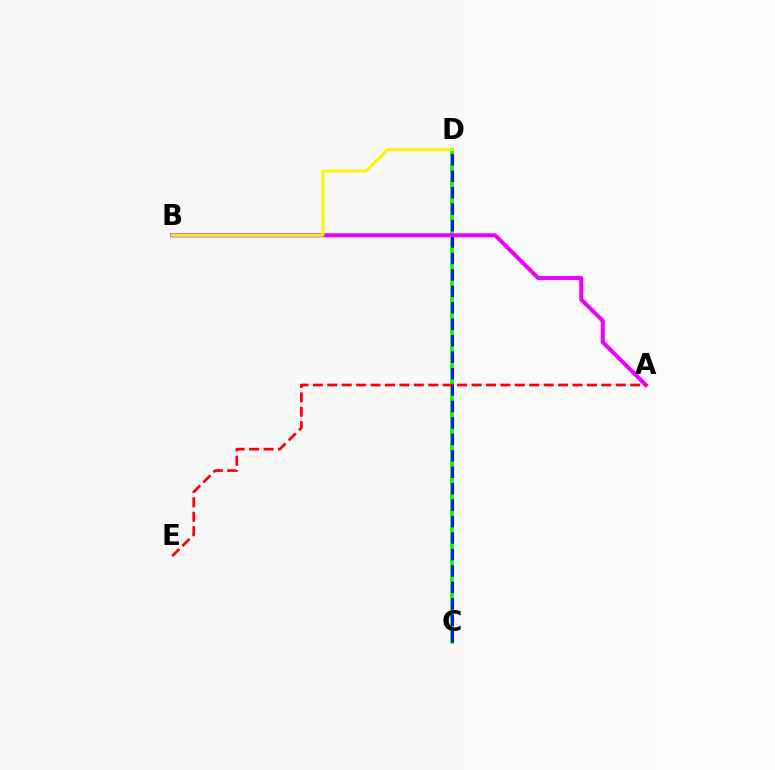{('C', 'D'): [{'color': '#00fff6', 'line_style': 'dotted', 'thickness': 1.84}, {'color': '#08ff00', 'line_style': 'solid', 'thickness': 2.73}, {'color': '#0010ff', 'line_style': 'dashed', 'thickness': 2.23}], ('A', 'B'): [{'color': '#ee00ff', 'line_style': 'solid', 'thickness': 2.91}], ('B', 'D'): [{'color': '#fcf500', 'line_style': 'solid', 'thickness': 2.11}], ('A', 'E'): [{'color': '#ff0000', 'line_style': 'dashed', 'thickness': 1.96}]}